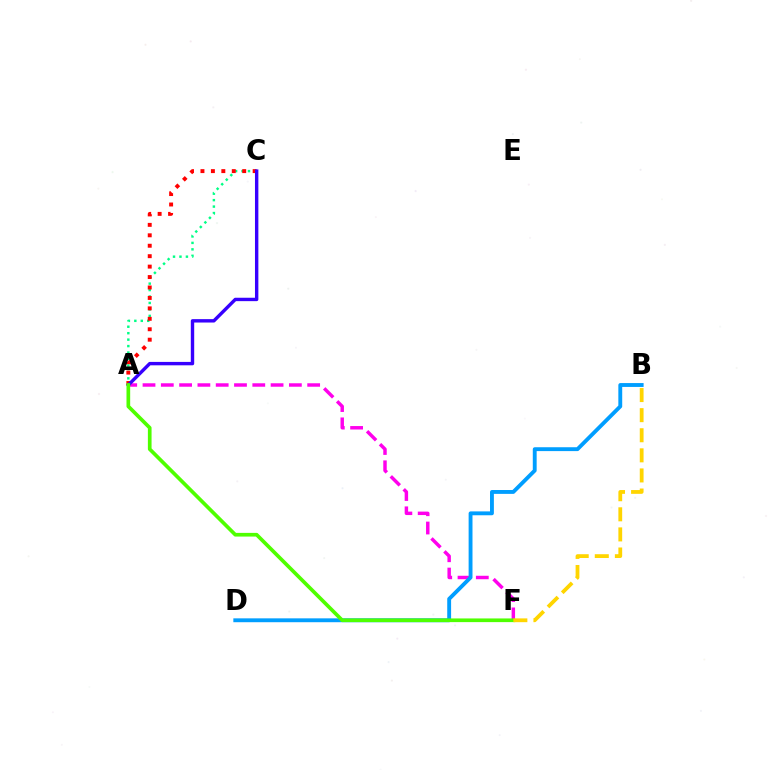{('A', 'C'): [{'color': '#00ff86', 'line_style': 'dotted', 'thickness': 1.75}, {'color': '#ff0000', 'line_style': 'dotted', 'thickness': 2.84}, {'color': '#3700ff', 'line_style': 'solid', 'thickness': 2.45}], ('A', 'F'): [{'color': '#ff00ed', 'line_style': 'dashed', 'thickness': 2.49}, {'color': '#4fff00', 'line_style': 'solid', 'thickness': 2.65}], ('B', 'D'): [{'color': '#009eff', 'line_style': 'solid', 'thickness': 2.78}], ('B', 'F'): [{'color': '#ffd500', 'line_style': 'dashed', 'thickness': 2.73}]}